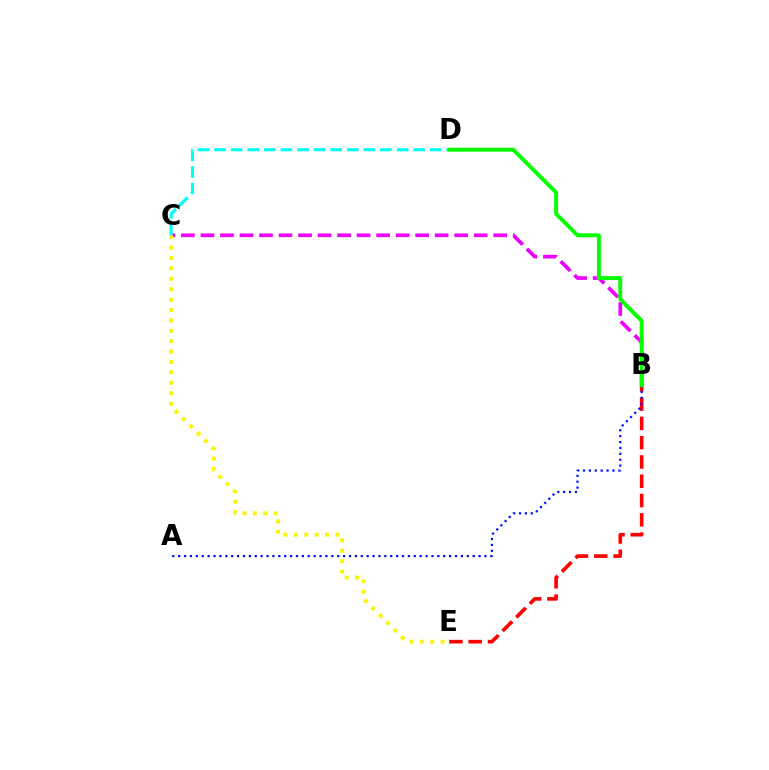{('B', 'C'): [{'color': '#ee00ff', 'line_style': 'dashed', 'thickness': 2.65}], ('C', 'E'): [{'color': '#fcf500', 'line_style': 'dotted', 'thickness': 2.82}], ('B', 'E'): [{'color': '#ff0000', 'line_style': 'dashed', 'thickness': 2.62}], ('A', 'B'): [{'color': '#0010ff', 'line_style': 'dotted', 'thickness': 1.6}], ('C', 'D'): [{'color': '#00fff6', 'line_style': 'dashed', 'thickness': 2.25}], ('B', 'D'): [{'color': '#08ff00', 'line_style': 'solid', 'thickness': 2.81}]}